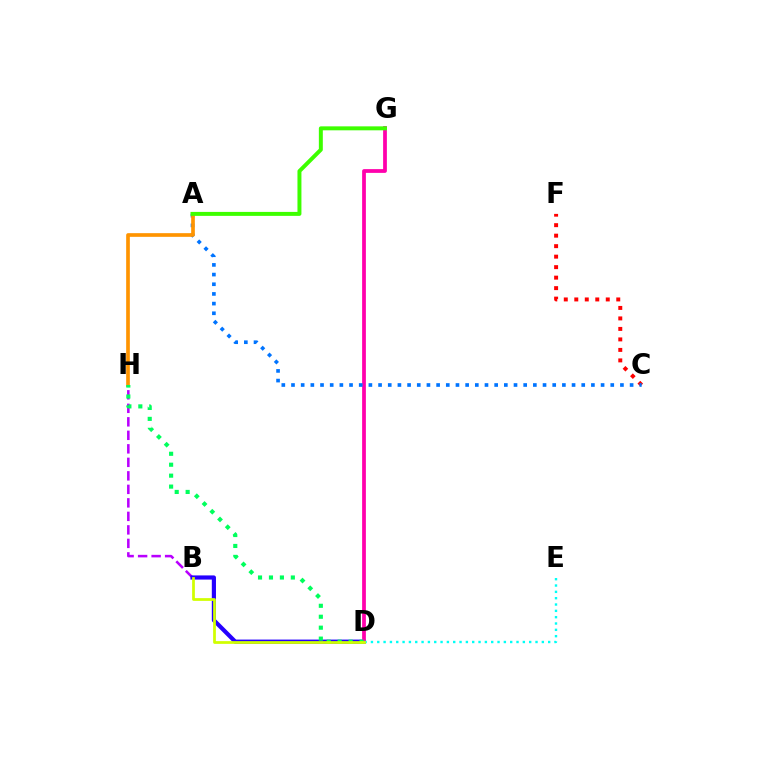{('B', 'H'): [{'color': '#b900ff', 'line_style': 'dashed', 'thickness': 1.83}], ('B', 'D'): [{'color': '#2500ff', 'line_style': 'solid', 'thickness': 3.0}, {'color': '#d1ff00', 'line_style': 'solid', 'thickness': 1.97}], ('D', 'G'): [{'color': '#ff00ac', 'line_style': 'solid', 'thickness': 2.7}], ('D', 'E'): [{'color': '#00fff6', 'line_style': 'dotted', 'thickness': 1.72}], ('C', 'F'): [{'color': '#ff0000', 'line_style': 'dotted', 'thickness': 2.85}], ('A', 'C'): [{'color': '#0074ff', 'line_style': 'dotted', 'thickness': 2.63}], ('A', 'H'): [{'color': '#ff9400', 'line_style': 'solid', 'thickness': 2.64}], ('A', 'G'): [{'color': '#3dff00', 'line_style': 'solid', 'thickness': 2.86}], ('D', 'H'): [{'color': '#00ff5c', 'line_style': 'dotted', 'thickness': 2.97}]}